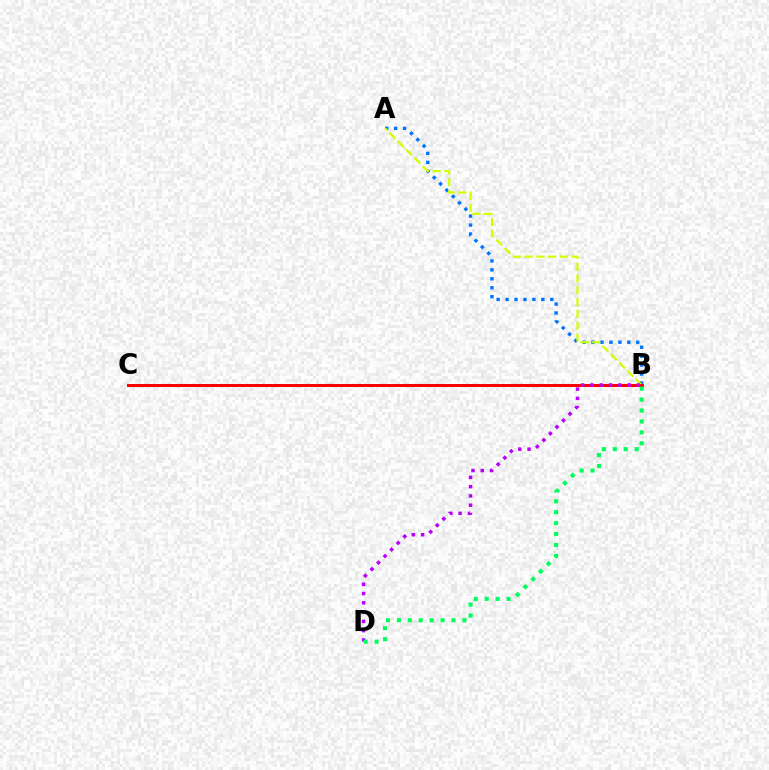{('A', 'B'): [{'color': '#0074ff', 'line_style': 'dotted', 'thickness': 2.43}, {'color': '#d1ff00', 'line_style': 'dashed', 'thickness': 1.6}], ('B', 'C'): [{'color': '#ff0000', 'line_style': 'solid', 'thickness': 2.16}], ('B', 'D'): [{'color': '#b900ff', 'line_style': 'dotted', 'thickness': 2.52}, {'color': '#00ff5c', 'line_style': 'dotted', 'thickness': 2.97}]}